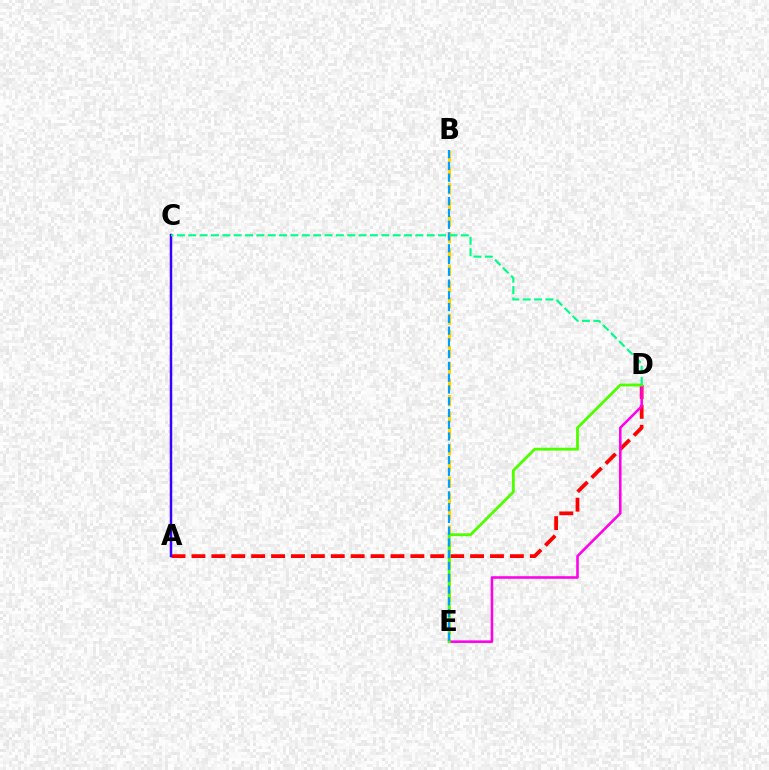{('B', 'E'): [{'color': '#ffd500', 'line_style': 'dashed', 'thickness': 2.21}, {'color': '#009eff', 'line_style': 'dashed', 'thickness': 1.6}], ('A', 'D'): [{'color': '#ff0000', 'line_style': 'dashed', 'thickness': 2.7}], ('D', 'E'): [{'color': '#ff00ed', 'line_style': 'solid', 'thickness': 1.85}, {'color': '#4fff00', 'line_style': 'solid', 'thickness': 2.04}], ('A', 'C'): [{'color': '#3700ff', 'line_style': 'solid', 'thickness': 1.78}], ('C', 'D'): [{'color': '#00ff86', 'line_style': 'dashed', 'thickness': 1.54}]}